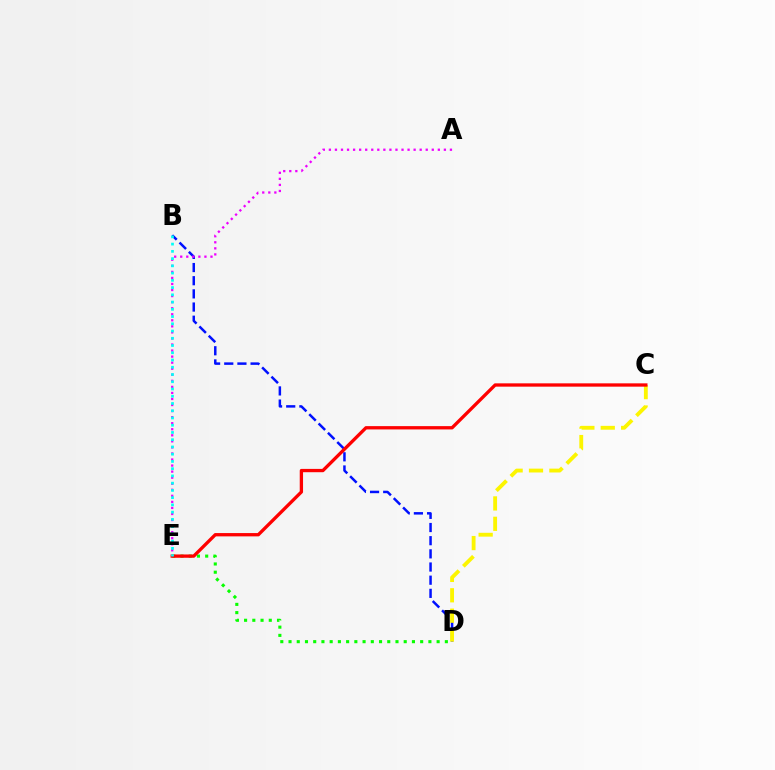{('B', 'D'): [{'color': '#0010ff', 'line_style': 'dashed', 'thickness': 1.79}], ('D', 'E'): [{'color': '#08ff00', 'line_style': 'dotted', 'thickness': 2.24}], ('C', 'D'): [{'color': '#fcf500', 'line_style': 'dashed', 'thickness': 2.77}], ('C', 'E'): [{'color': '#ff0000', 'line_style': 'solid', 'thickness': 2.38}], ('A', 'E'): [{'color': '#ee00ff', 'line_style': 'dotted', 'thickness': 1.64}], ('B', 'E'): [{'color': '#00fff6', 'line_style': 'dotted', 'thickness': 1.97}]}